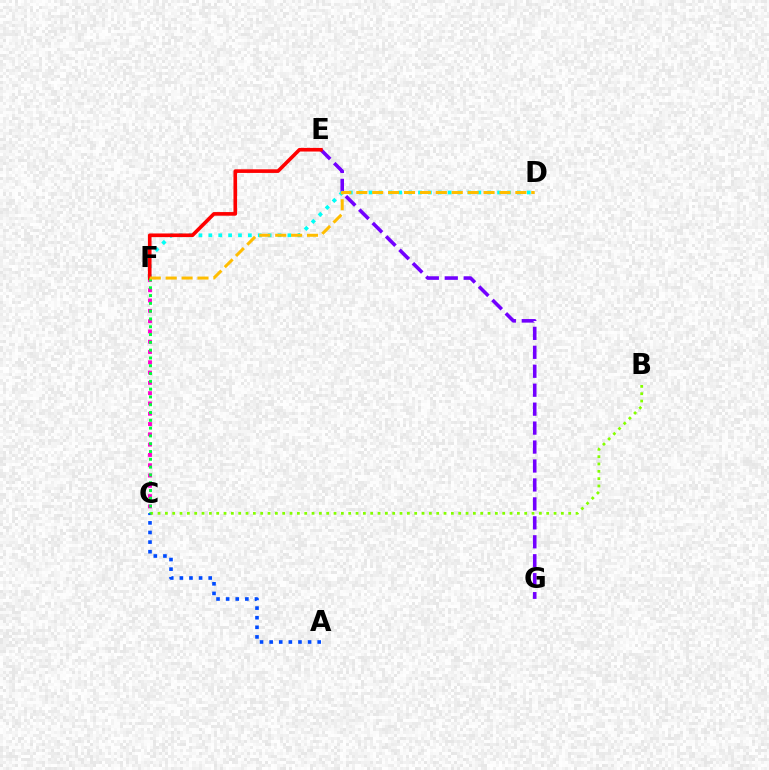{('E', 'G'): [{'color': '#7200ff', 'line_style': 'dashed', 'thickness': 2.57}], ('A', 'C'): [{'color': '#004bff', 'line_style': 'dotted', 'thickness': 2.61}], ('D', 'F'): [{'color': '#00fff6', 'line_style': 'dotted', 'thickness': 2.69}, {'color': '#ffbd00', 'line_style': 'dashed', 'thickness': 2.16}], ('C', 'F'): [{'color': '#ff00cf', 'line_style': 'dotted', 'thickness': 2.8}, {'color': '#00ff39', 'line_style': 'dotted', 'thickness': 2.12}], ('E', 'F'): [{'color': '#ff0000', 'line_style': 'solid', 'thickness': 2.61}], ('B', 'C'): [{'color': '#84ff00', 'line_style': 'dotted', 'thickness': 1.99}]}